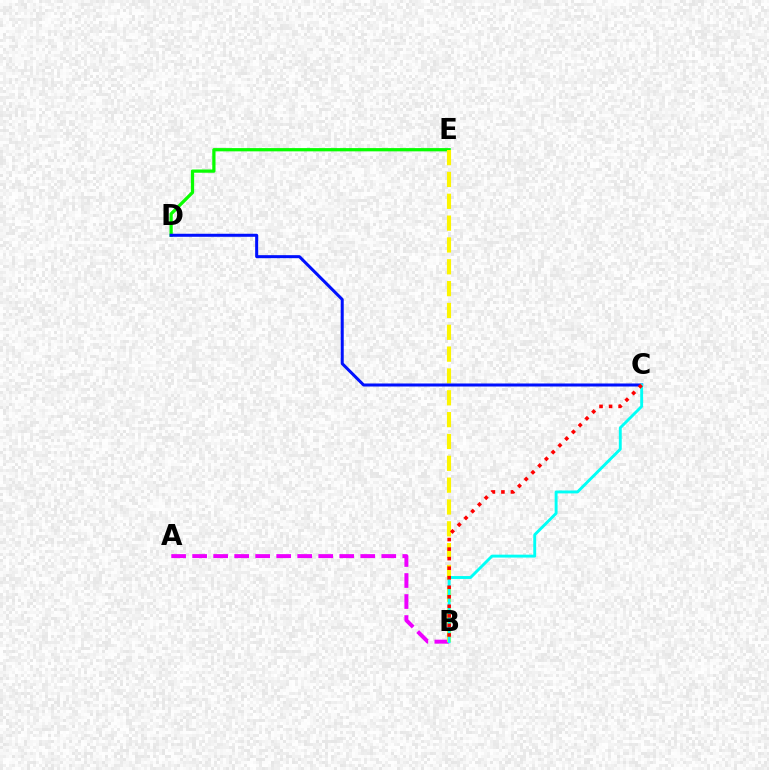{('A', 'B'): [{'color': '#ee00ff', 'line_style': 'dashed', 'thickness': 2.85}], ('D', 'E'): [{'color': '#08ff00', 'line_style': 'solid', 'thickness': 2.34}], ('B', 'E'): [{'color': '#fcf500', 'line_style': 'dashed', 'thickness': 2.97}], ('C', 'D'): [{'color': '#0010ff', 'line_style': 'solid', 'thickness': 2.17}], ('B', 'C'): [{'color': '#00fff6', 'line_style': 'solid', 'thickness': 2.09}, {'color': '#ff0000', 'line_style': 'dotted', 'thickness': 2.59}]}